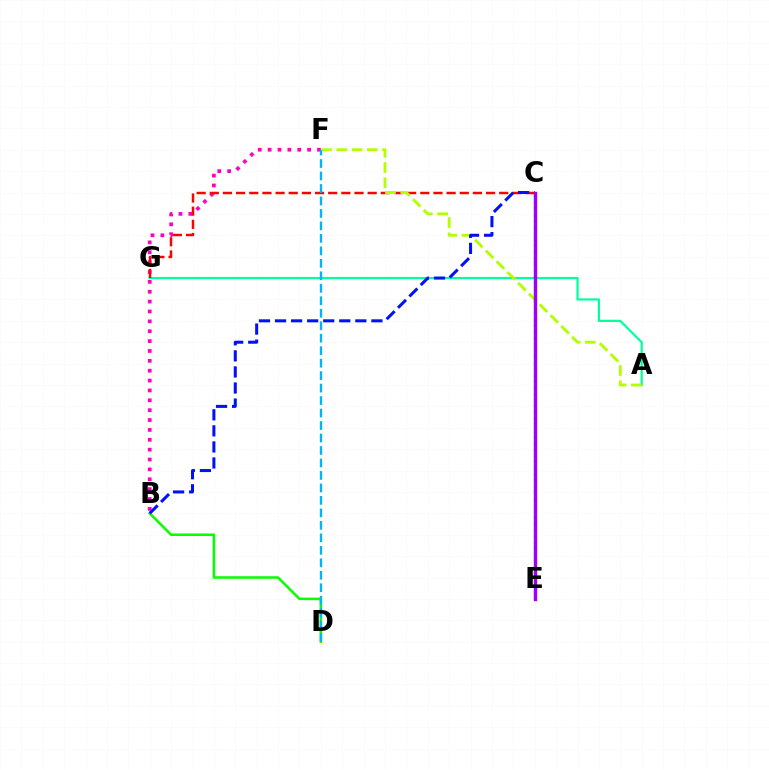{('B', 'D'): [{'color': '#08ff00', 'line_style': 'solid', 'thickness': 1.82}], ('A', 'G'): [{'color': '#00ff9d', 'line_style': 'solid', 'thickness': 1.59}], ('C', 'E'): [{'color': '#ffa500', 'line_style': 'dotted', 'thickness': 1.68}, {'color': '#9b00ff', 'line_style': 'solid', 'thickness': 2.44}], ('B', 'F'): [{'color': '#ff00bd', 'line_style': 'dotted', 'thickness': 2.68}], ('C', 'G'): [{'color': '#ff0000', 'line_style': 'dashed', 'thickness': 1.79}], ('A', 'F'): [{'color': '#b3ff00', 'line_style': 'dashed', 'thickness': 2.07}], ('B', 'C'): [{'color': '#0010ff', 'line_style': 'dashed', 'thickness': 2.18}], ('D', 'F'): [{'color': '#00b5ff', 'line_style': 'dashed', 'thickness': 1.7}]}